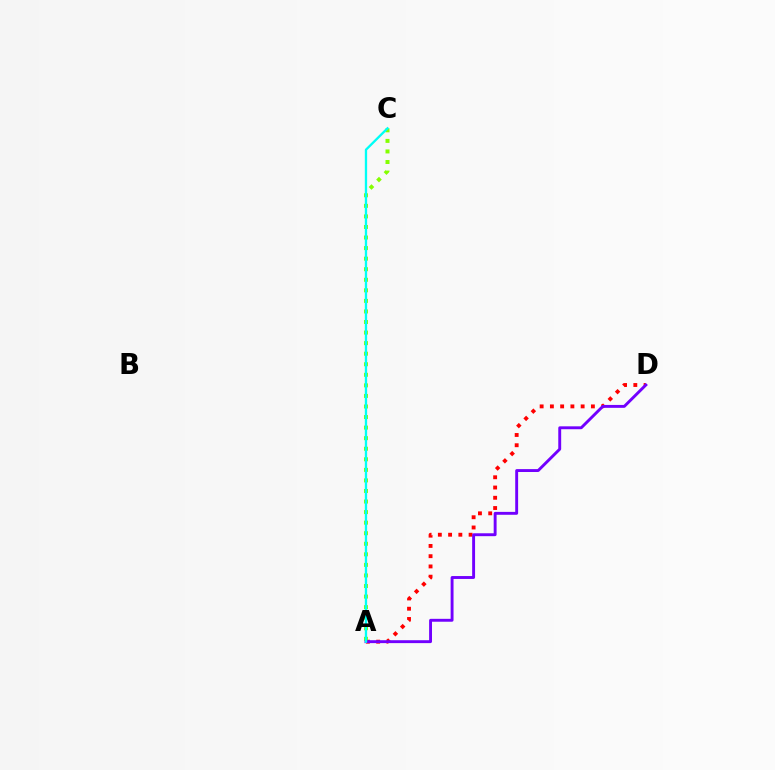{('A', 'D'): [{'color': '#ff0000', 'line_style': 'dotted', 'thickness': 2.78}, {'color': '#7200ff', 'line_style': 'solid', 'thickness': 2.09}], ('A', 'C'): [{'color': '#84ff00', 'line_style': 'dotted', 'thickness': 2.87}, {'color': '#00fff6', 'line_style': 'solid', 'thickness': 1.66}]}